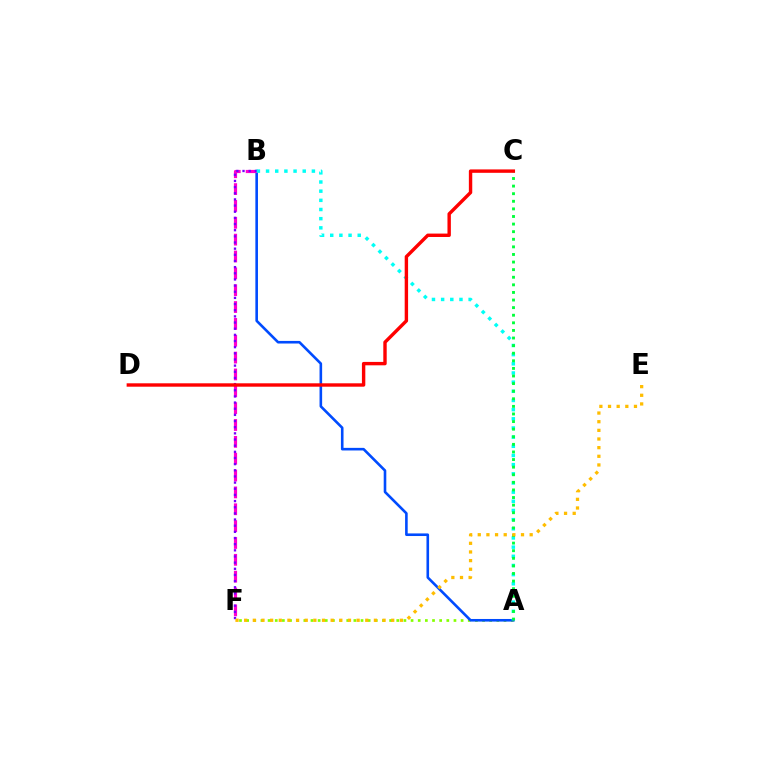{('A', 'F'): [{'color': '#84ff00', 'line_style': 'dotted', 'thickness': 1.94}], ('A', 'B'): [{'color': '#004bff', 'line_style': 'solid', 'thickness': 1.88}, {'color': '#00fff6', 'line_style': 'dotted', 'thickness': 2.49}], ('B', 'F'): [{'color': '#ff00cf', 'line_style': 'dashed', 'thickness': 2.29}, {'color': '#7200ff', 'line_style': 'dotted', 'thickness': 1.67}], ('A', 'C'): [{'color': '#00ff39', 'line_style': 'dotted', 'thickness': 2.06}], ('C', 'D'): [{'color': '#ff0000', 'line_style': 'solid', 'thickness': 2.45}], ('E', 'F'): [{'color': '#ffbd00', 'line_style': 'dotted', 'thickness': 2.35}]}